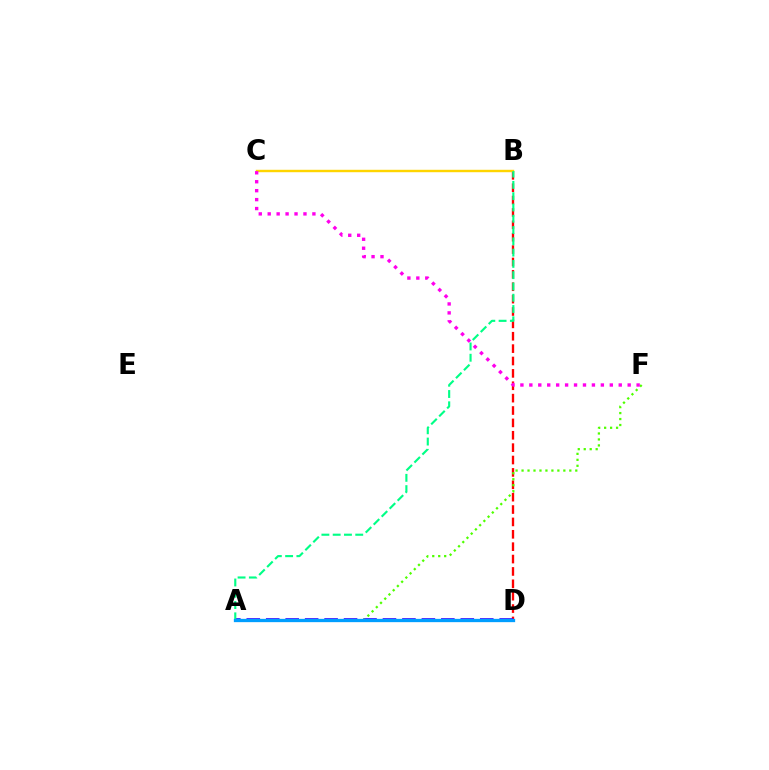{('B', 'D'): [{'color': '#ff0000', 'line_style': 'dashed', 'thickness': 1.68}], ('A', 'D'): [{'color': '#3700ff', 'line_style': 'dashed', 'thickness': 2.64}, {'color': '#009eff', 'line_style': 'solid', 'thickness': 2.37}], ('B', 'C'): [{'color': '#ffd500', 'line_style': 'solid', 'thickness': 1.74}], ('A', 'F'): [{'color': '#4fff00', 'line_style': 'dotted', 'thickness': 1.62}], ('C', 'F'): [{'color': '#ff00ed', 'line_style': 'dotted', 'thickness': 2.43}], ('A', 'B'): [{'color': '#00ff86', 'line_style': 'dashed', 'thickness': 1.53}]}